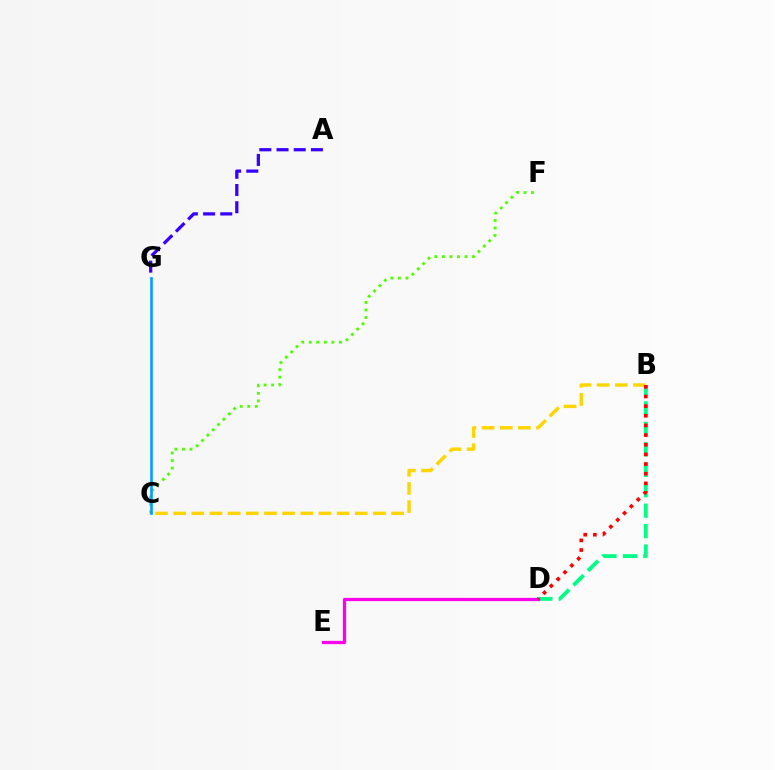{('A', 'G'): [{'color': '#3700ff', 'line_style': 'dashed', 'thickness': 2.34}], ('B', 'D'): [{'color': '#00ff86', 'line_style': 'dashed', 'thickness': 2.78}, {'color': '#ff0000', 'line_style': 'dotted', 'thickness': 2.62}], ('C', 'F'): [{'color': '#4fff00', 'line_style': 'dotted', 'thickness': 2.05}], ('C', 'G'): [{'color': '#009eff', 'line_style': 'solid', 'thickness': 1.88}], ('D', 'E'): [{'color': '#ff00ed', 'line_style': 'solid', 'thickness': 2.34}], ('B', 'C'): [{'color': '#ffd500', 'line_style': 'dashed', 'thickness': 2.47}]}